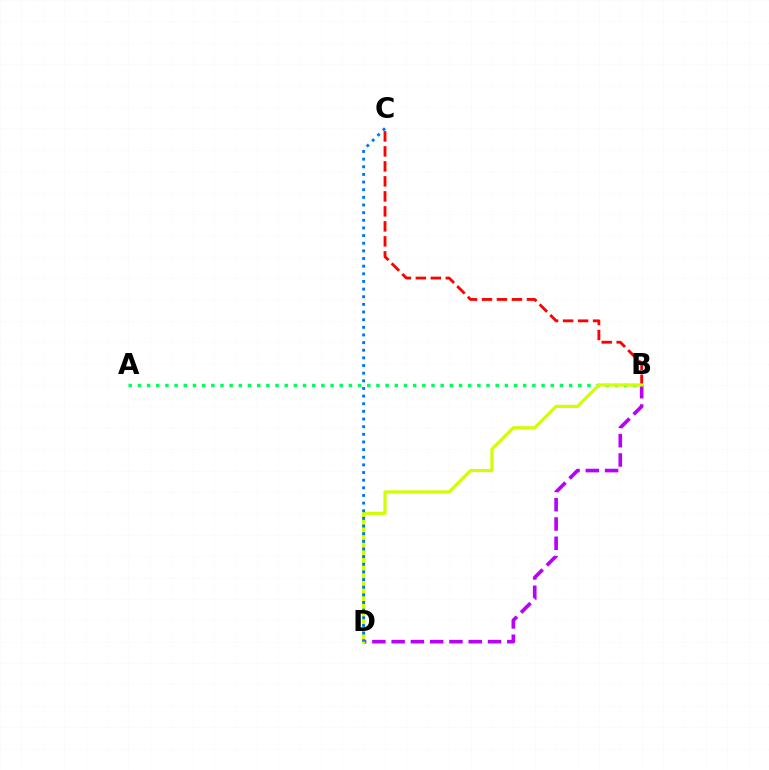{('B', 'C'): [{'color': '#ff0000', 'line_style': 'dashed', 'thickness': 2.04}], ('B', 'D'): [{'color': '#b900ff', 'line_style': 'dashed', 'thickness': 2.62}, {'color': '#d1ff00', 'line_style': 'solid', 'thickness': 2.29}], ('A', 'B'): [{'color': '#00ff5c', 'line_style': 'dotted', 'thickness': 2.49}], ('C', 'D'): [{'color': '#0074ff', 'line_style': 'dotted', 'thickness': 2.08}]}